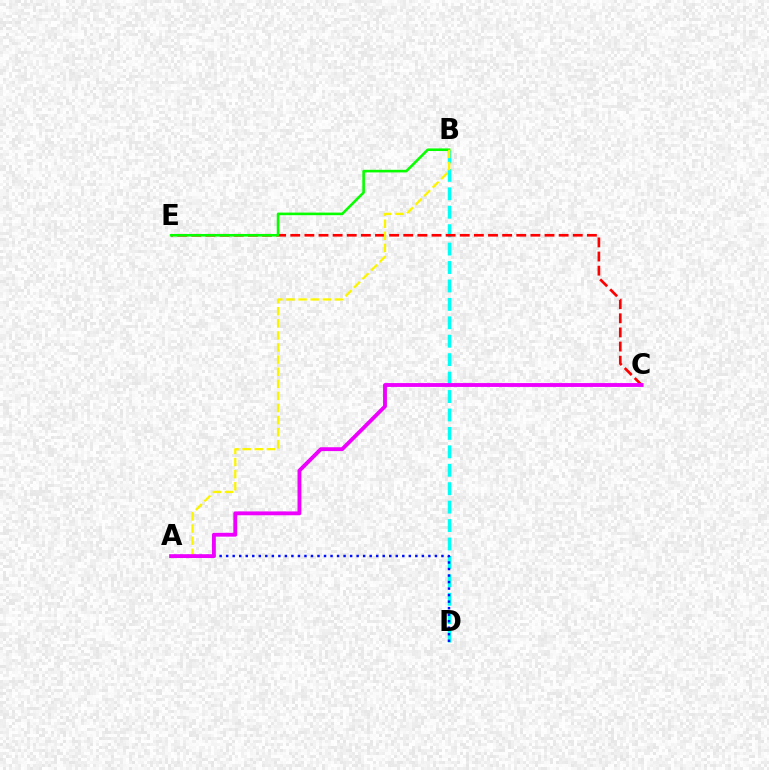{('B', 'D'): [{'color': '#00fff6', 'line_style': 'dashed', 'thickness': 2.5}], ('C', 'E'): [{'color': '#ff0000', 'line_style': 'dashed', 'thickness': 1.92}], ('A', 'D'): [{'color': '#0010ff', 'line_style': 'dotted', 'thickness': 1.77}], ('B', 'E'): [{'color': '#08ff00', 'line_style': 'solid', 'thickness': 1.88}], ('A', 'B'): [{'color': '#fcf500', 'line_style': 'dashed', 'thickness': 1.64}], ('A', 'C'): [{'color': '#ee00ff', 'line_style': 'solid', 'thickness': 2.78}]}